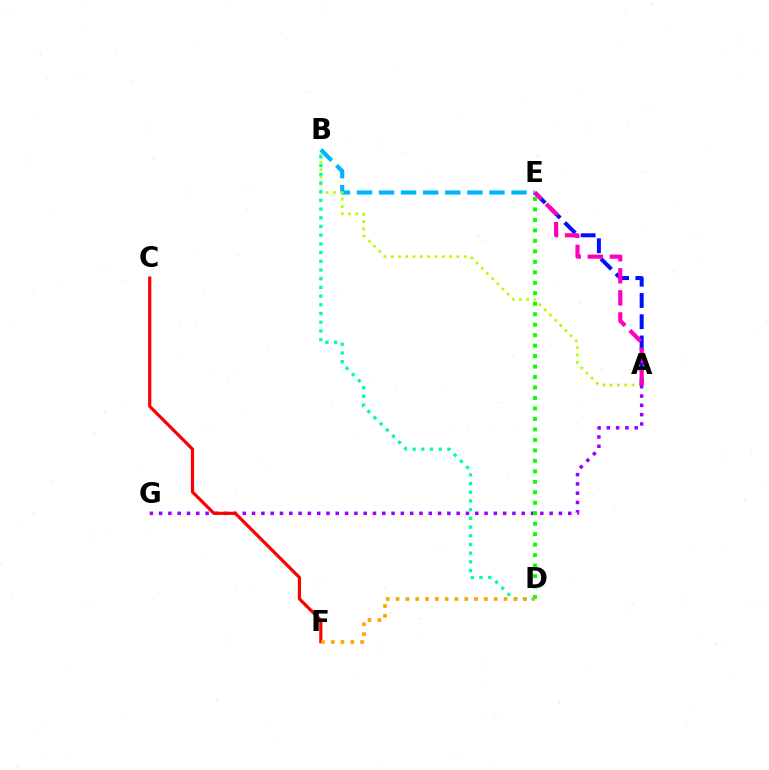{('B', 'E'): [{'color': '#00b5ff', 'line_style': 'dashed', 'thickness': 3.0}], ('A', 'B'): [{'color': '#b3ff00', 'line_style': 'dotted', 'thickness': 1.98}], ('A', 'G'): [{'color': '#9b00ff', 'line_style': 'dotted', 'thickness': 2.53}], ('A', 'E'): [{'color': '#0010ff', 'line_style': 'dashed', 'thickness': 2.89}, {'color': '#ff00bd', 'line_style': 'dashed', 'thickness': 3.0}], ('C', 'F'): [{'color': '#ff0000', 'line_style': 'solid', 'thickness': 2.29}], ('B', 'D'): [{'color': '#00ff9d', 'line_style': 'dotted', 'thickness': 2.36}], ('D', 'E'): [{'color': '#08ff00', 'line_style': 'dotted', 'thickness': 2.85}], ('D', 'F'): [{'color': '#ffa500', 'line_style': 'dotted', 'thickness': 2.67}]}